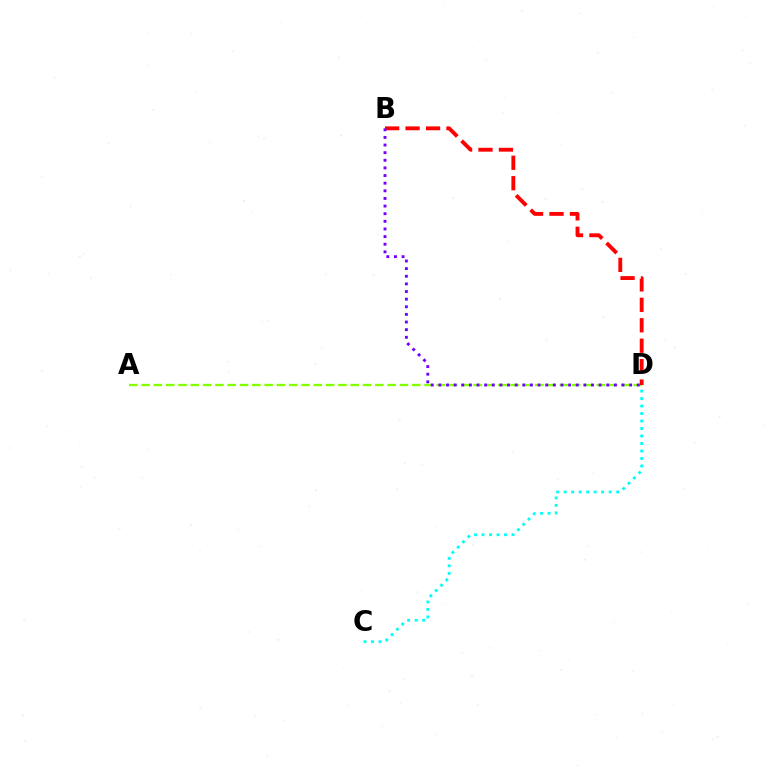{('A', 'D'): [{'color': '#84ff00', 'line_style': 'dashed', 'thickness': 1.67}], ('C', 'D'): [{'color': '#00fff6', 'line_style': 'dotted', 'thickness': 2.04}], ('B', 'D'): [{'color': '#ff0000', 'line_style': 'dashed', 'thickness': 2.78}, {'color': '#7200ff', 'line_style': 'dotted', 'thickness': 2.07}]}